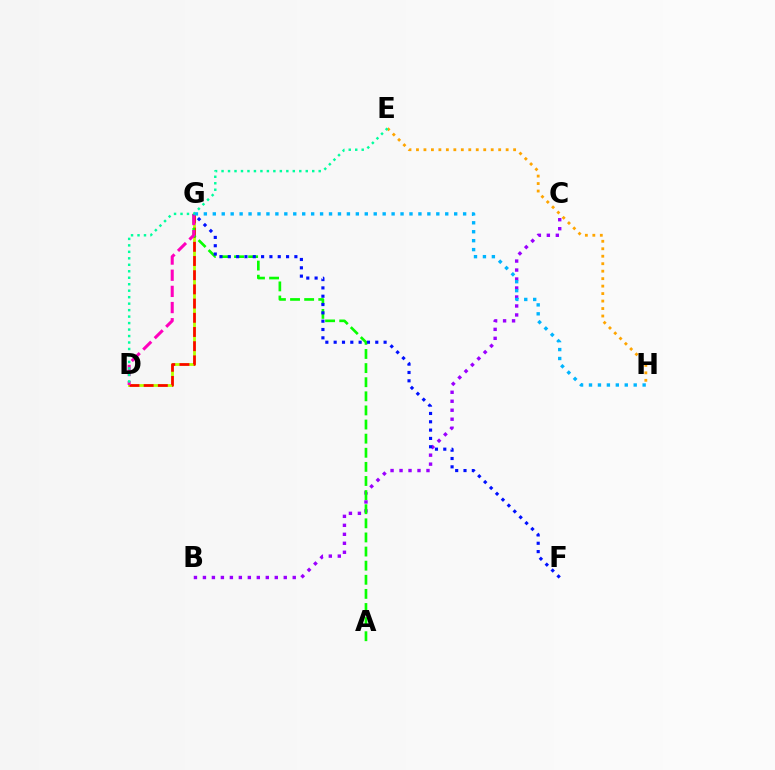{('D', 'G'): [{'color': '#b3ff00', 'line_style': 'solid', 'thickness': 2.03}, {'color': '#ff0000', 'line_style': 'dashed', 'thickness': 1.93}, {'color': '#ff00bd', 'line_style': 'dashed', 'thickness': 2.2}], ('B', 'C'): [{'color': '#9b00ff', 'line_style': 'dotted', 'thickness': 2.44}], ('A', 'G'): [{'color': '#08ff00', 'line_style': 'dashed', 'thickness': 1.92}], ('F', 'G'): [{'color': '#0010ff', 'line_style': 'dotted', 'thickness': 2.26}], ('E', 'H'): [{'color': '#ffa500', 'line_style': 'dotted', 'thickness': 2.03}], ('D', 'E'): [{'color': '#00ff9d', 'line_style': 'dotted', 'thickness': 1.76}], ('G', 'H'): [{'color': '#00b5ff', 'line_style': 'dotted', 'thickness': 2.43}]}